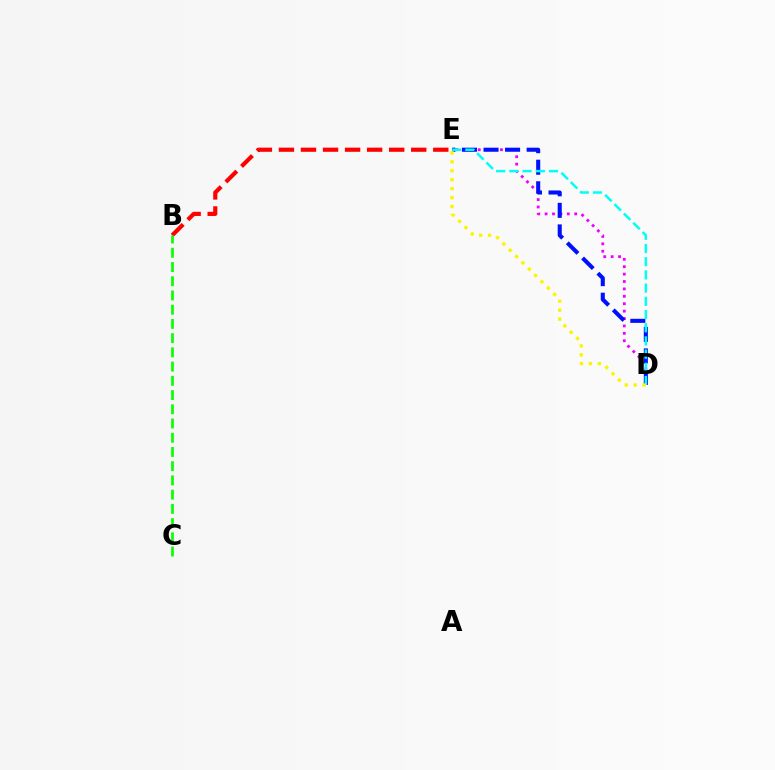{('D', 'E'): [{'color': '#ee00ff', 'line_style': 'dotted', 'thickness': 2.01}, {'color': '#0010ff', 'line_style': 'dashed', 'thickness': 2.93}, {'color': '#00fff6', 'line_style': 'dashed', 'thickness': 1.79}, {'color': '#fcf500', 'line_style': 'dotted', 'thickness': 2.43}], ('B', 'E'): [{'color': '#ff0000', 'line_style': 'dashed', 'thickness': 3.0}], ('B', 'C'): [{'color': '#08ff00', 'line_style': 'dashed', 'thickness': 1.93}]}